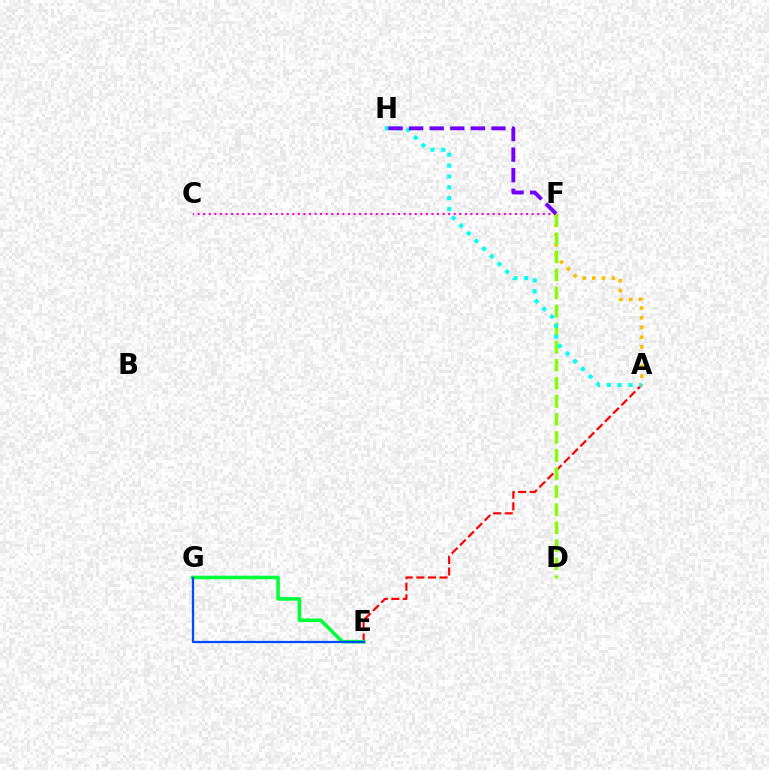{('A', 'E'): [{'color': '#ff0000', 'line_style': 'dashed', 'thickness': 1.57}], ('C', 'F'): [{'color': '#ff00cf', 'line_style': 'dotted', 'thickness': 1.51}], ('A', 'F'): [{'color': '#ffbd00', 'line_style': 'dotted', 'thickness': 2.64}], ('E', 'G'): [{'color': '#00ff39', 'line_style': 'solid', 'thickness': 2.57}, {'color': '#004bff', 'line_style': 'solid', 'thickness': 1.62}], ('D', 'F'): [{'color': '#84ff00', 'line_style': 'dashed', 'thickness': 2.45}], ('A', 'H'): [{'color': '#00fff6', 'line_style': 'dotted', 'thickness': 2.95}], ('F', 'H'): [{'color': '#7200ff', 'line_style': 'dashed', 'thickness': 2.8}]}